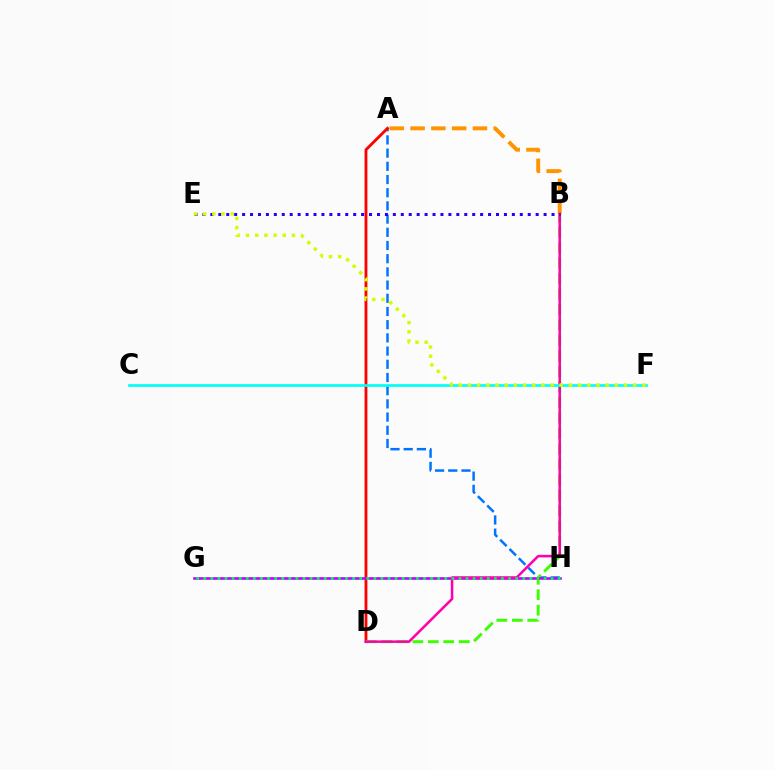{('A', 'H'): [{'color': '#0074ff', 'line_style': 'dashed', 'thickness': 1.79}], ('A', 'D'): [{'color': '#ff0000', 'line_style': 'solid', 'thickness': 2.04}], ('A', 'B'): [{'color': '#ff9400', 'line_style': 'dashed', 'thickness': 2.82}], ('B', 'D'): [{'color': '#3dff00', 'line_style': 'dashed', 'thickness': 2.1}, {'color': '#ff00ac', 'line_style': 'solid', 'thickness': 1.83}], ('G', 'H'): [{'color': '#b900ff', 'line_style': 'solid', 'thickness': 1.86}, {'color': '#00ff5c', 'line_style': 'dotted', 'thickness': 1.93}], ('B', 'E'): [{'color': '#2500ff', 'line_style': 'dotted', 'thickness': 2.16}], ('C', 'F'): [{'color': '#00fff6', 'line_style': 'solid', 'thickness': 1.94}], ('E', 'F'): [{'color': '#d1ff00', 'line_style': 'dotted', 'thickness': 2.49}]}